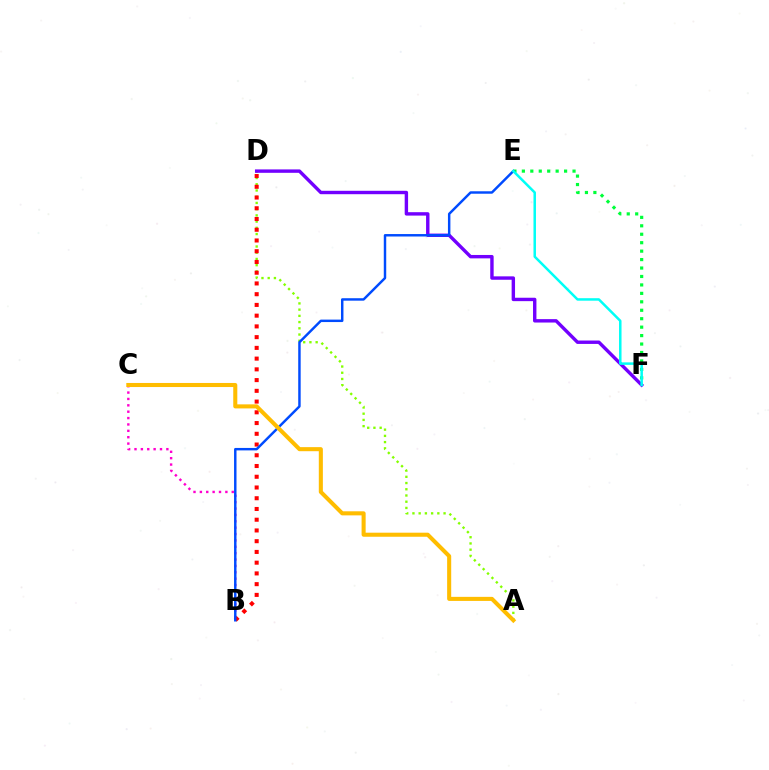{('A', 'D'): [{'color': '#84ff00', 'line_style': 'dotted', 'thickness': 1.69}], ('B', 'C'): [{'color': '#ff00cf', 'line_style': 'dotted', 'thickness': 1.73}], ('D', 'F'): [{'color': '#7200ff', 'line_style': 'solid', 'thickness': 2.45}], ('B', 'D'): [{'color': '#ff0000', 'line_style': 'dotted', 'thickness': 2.92}], ('E', 'F'): [{'color': '#00ff39', 'line_style': 'dotted', 'thickness': 2.29}, {'color': '#00fff6', 'line_style': 'solid', 'thickness': 1.8}], ('B', 'E'): [{'color': '#004bff', 'line_style': 'solid', 'thickness': 1.77}], ('A', 'C'): [{'color': '#ffbd00', 'line_style': 'solid', 'thickness': 2.92}]}